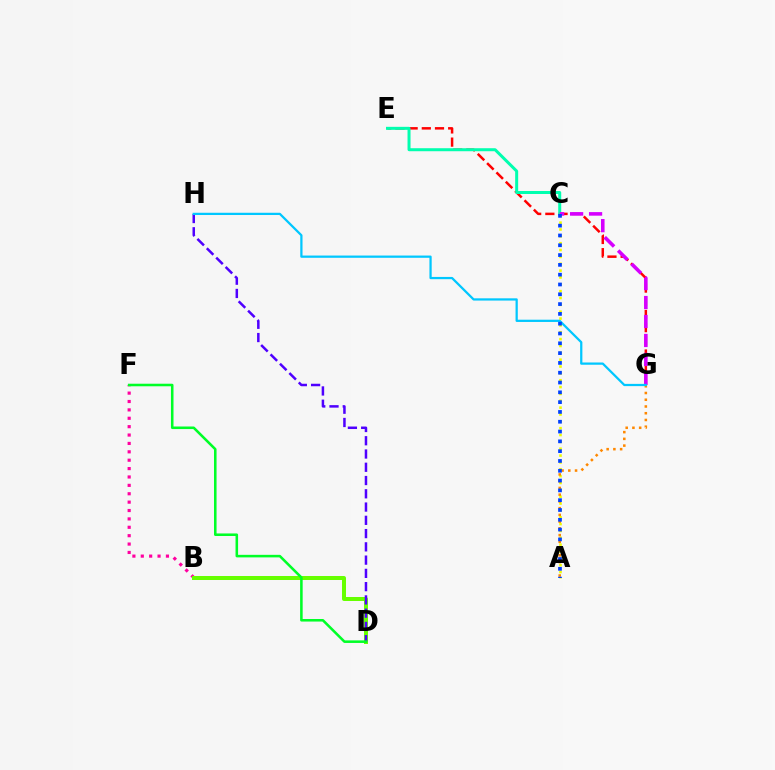{('A', 'C'): [{'color': '#eeff00', 'line_style': 'dotted', 'thickness': 1.86}, {'color': '#003fff', 'line_style': 'dotted', 'thickness': 2.66}], ('B', 'F'): [{'color': '#ff00a0', 'line_style': 'dotted', 'thickness': 2.28}], ('B', 'D'): [{'color': '#66ff00', 'line_style': 'solid', 'thickness': 2.88}], ('E', 'G'): [{'color': '#ff0000', 'line_style': 'dashed', 'thickness': 1.79}], ('C', 'E'): [{'color': '#00ffaf', 'line_style': 'solid', 'thickness': 2.16}], ('D', 'H'): [{'color': '#4f00ff', 'line_style': 'dashed', 'thickness': 1.8}], ('C', 'G'): [{'color': '#d600ff', 'line_style': 'dashed', 'thickness': 2.58}], ('A', 'G'): [{'color': '#ff8800', 'line_style': 'dotted', 'thickness': 1.83}], ('D', 'F'): [{'color': '#00ff27', 'line_style': 'solid', 'thickness': 1.84}], ('G', 'H'): [{'color': '#00c7ff', 'line_style': 'solid', 'thickness': 1.62}]}